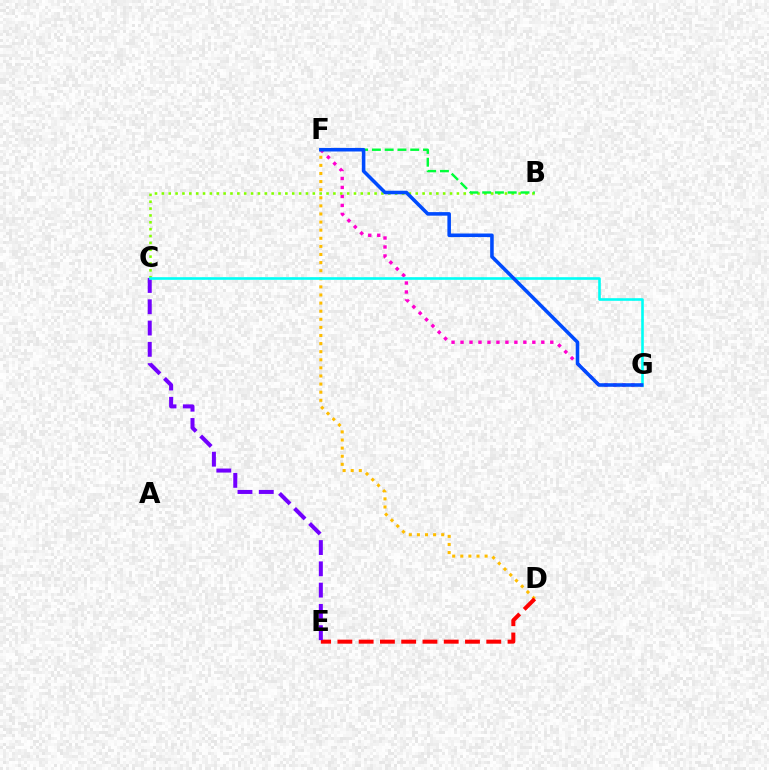{('F', 'G'): [{'color': '#ff00cf', 'line_style': 'dotted', 'thickness': 2.44}, {'color': '#004bff', 'line_style': 'solid', 'thickness': 2.56}], ('D', 'F'): [{'color': '#ffbd00', 'line_style': 'dotted', 'thickness': 2.2}], ('D', 'E'): [{'color': '#ff0000', 'line_style': 'dashed', 'thickness': 2.89}], ('B', 'C'): [{'color': '#84ff00', 'line_style': 'dotted', 'thickness': 1.86}], ('B', 'F'): [{'color': '#00ff39', 'line_style': 'dashed', 'thickness': 1.74}], ('C', 'E'): [{'color': '#7200ff', 'line_style': 'dashed', 'thickness': 2.89}], ('C', 'G'): [{'color': '#00fff6', 'line_style': 'solid', 'thickness': 1.88}]}